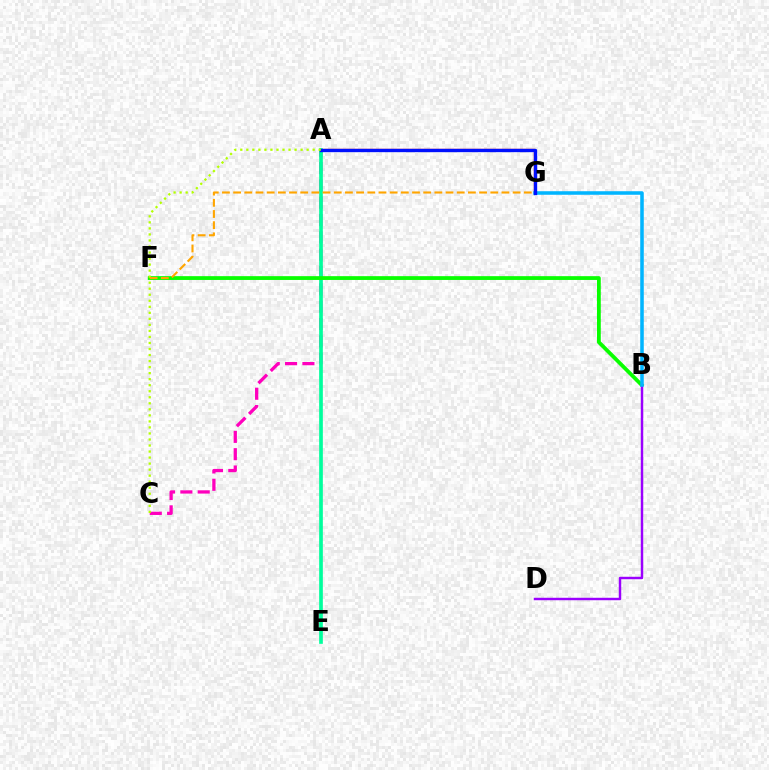{('A', 'C'): [{'color': '#ff00bd', 'line_style': 'dashed', 'thickness': 2.35}, {'color': '#b3ff00', 'line_style': 'dotted', 'thickness': 1.64}], ('A', 'G'): [{'color': '#ff0000', 'line_style': 'solid', 'thickness': 1.67}, {'color': '#0010ff', 'line_style': 'solid', 'thickness': 2.41}], ('A', 'E'): [{'color': '#00ff9d', 'line_style': 'solid', 'thickness': 2.65}], ('B', 'F'): [{'color': '#08ff00', 'line_style': 'solid', 'thickness': 2.73}], ('B', 'D'): [{'color': '#9b00ff', 'line_style': 'solid', 'thickness': 1.76}], ('B', 'G'): [{'color': '#00b5ff', 'line_style': 'solid', 'thickness': 2.55}], ('F', 'G'): [{'color': '#ffa500', 'line_style': 'dashed', 'thickness': 1.52}]}